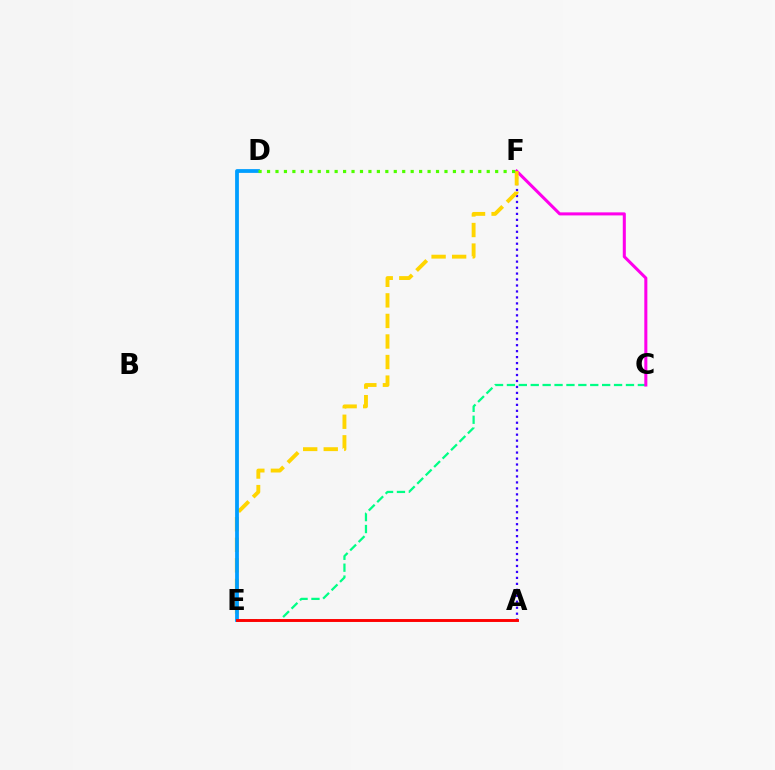{('C', 'E'): [{'color': '#00ff86', 'line_style': 'dashed', 'thickness': 1.62}], ('A', 'F'): [{'color': '#3700ff', 'line_style': 'dotted', 'thickness': 1.62}], ('C', 'F'): [{'color': '#ff00ed', 'line_style': 'solid', 'thickness': 2.19}], ('E', 'F'): [{'color': '#ffd500', 'line_style': 'dashed', 'thickness': 2.79}], ('D', 'E'): [{'color': '#009eff', 'line_style': 'solid', 'thickness': 2.73}], ('A', 'E'): [{'color': '#ff0000', 'line_style': 'solid', 'thickness': 2.1}], ('D', 'F'): [{'color': '#4fff00', 'line_style': 'dotted', 'thickness': 2.3}]}